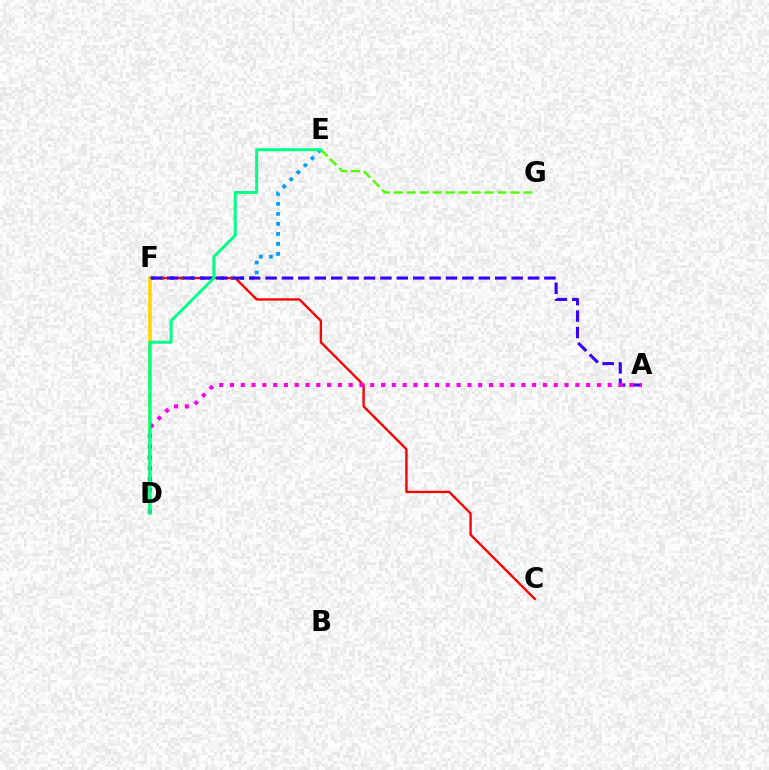{('E', 'F'): [{'color': '#009eff', 'line_style': 'dotted', 'thickness': 2.72}], ('C', 'F'): [{'color': '#ff0000', 'line_style': 'solid', 'thickness': 1.7}], ('D', 'F'): [{'color': '#ffd500', 'line_style': 'solid', 'thickness': 2.61}], ('A', 'F'): [{'color': '#3700ff', 'line_style': 'dashed', 'thickness': 2.23}], ('A', 'D'): [{'color': '#ff00ed', 'line_style': 'dotted', 'thickness': 2.93}], ('E', 'G'): [{'color': '#4fff00', 'line_style': 'dashed', 'thickness': 1.76}], ('D', 'E'): [{'color': '#00ff86', 'line_style': 'solid', 'thickness': 2.13}]}